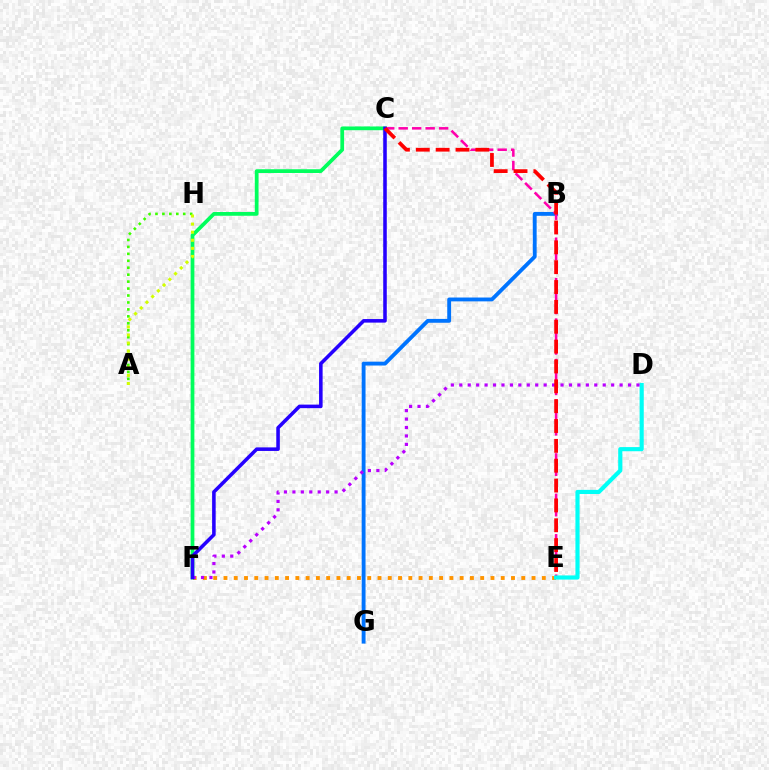{('B', 'G'): [{'color': '#0074ff', 'line_style': 'solid', 'thickness': 2.77}], ('E', 'F'): [{'color': '#ff9400', 'line_style': 'dotted', 'thickness': 2.79}], ('C', 'E'): [{'color': '#ff00ac', 'line_style': 'dashed', 'thickness': 1.83}, {'color': '#ff0000', 'line_style': 'dashed', 'thickness': 2.7}], ('C', 'F'): [{'color': '#00ff5c', 'line_style': 'solid', 'thickness': 2.7}, {'color': '#2500ff', 'line_style': 'solid', 'thickness': 2.56}], ('A', 'H'): [{'color': '#3dff00', 'line_style': 'dotted', 'thickness': 1.89}, {'color': '#d1ff00', 'line_style': 'dotted', 'thickness': 2.2}], ('D', 'E'): [{'color': '#00fff6', 'line_style': 'solid', 'thickness': 2.98}], ('D', 'F'): [{'color': '#b900ff', 'line_style': 'dotted', 'thickness': 2.29}]}